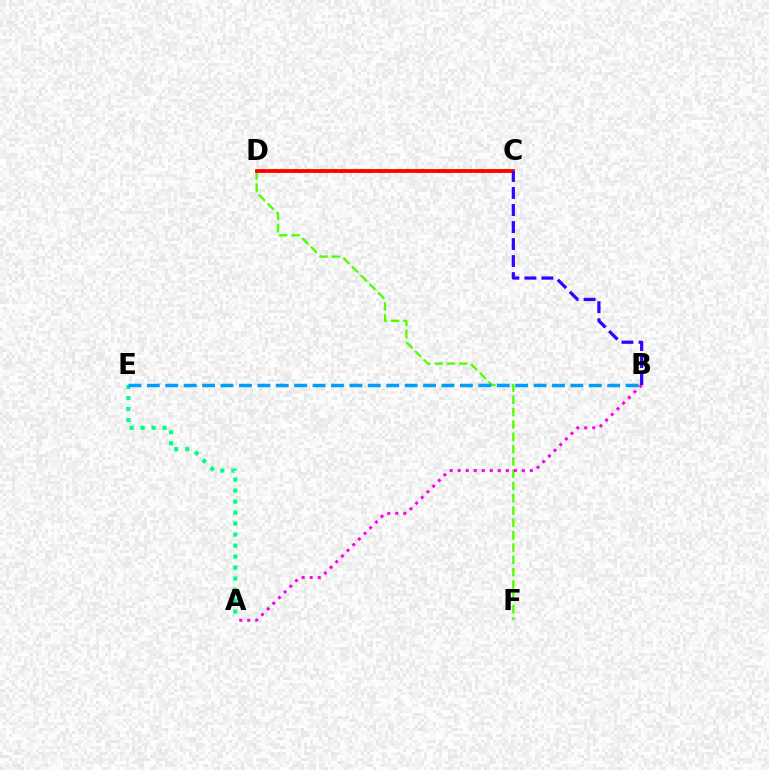{('D', 'F'): [{'color': '#4fff00', 'line_style': 'dashed', 'thickness': 1.67}], ('A', 'E'): [{'color': '#00ff86', 'line_style': 'dotted', 'thickness': 2.99}], ('C', 'D'): [{'color': '#ffd500', 'line_style': 'dashed', 'thickness': 2.79}, {'color': '#ff0000', 'line_style': 'solid', 'thickness': 2.72}], ('B', 'E'): [{'color': '#009eff', 'line_style': 'dashed', 'thickness': 2.5}], ('A', 'B'): [{'color': '#ff00ed', 'line_style': 'dotted', 'thickness': 2.18}], ('B', 'C'): [{'color': '#3700ff', 'line_style': 'dashed', 'thickness': 2.31}]}